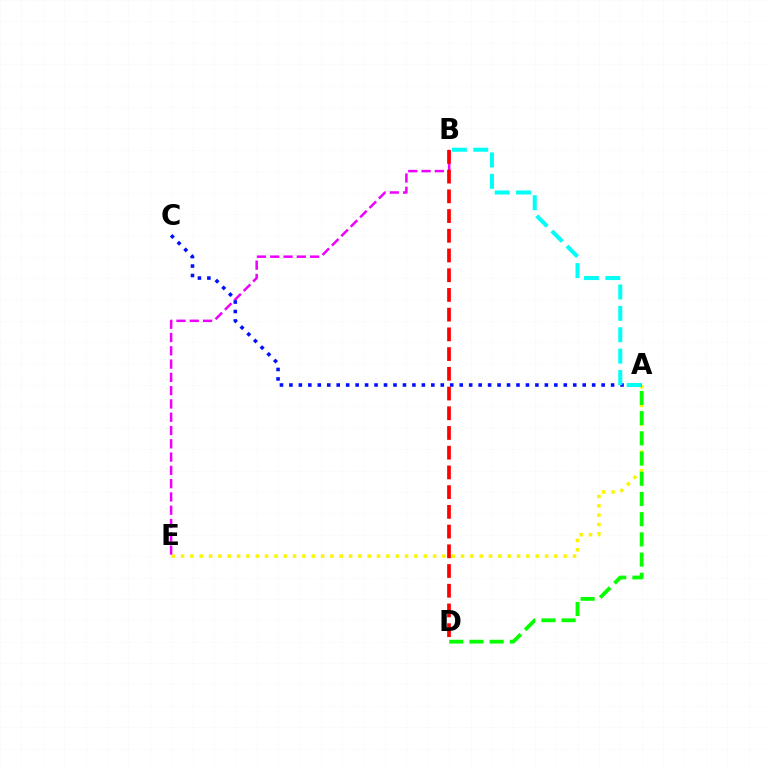{('A', 'E'): [{'color': '#fcf500', 'line_style': 'dotted', 'thickness': 2.54}], ('B', 'E'): [{'color': '#ee00ff', 'line_style': 'dashed', 'thickness': 1.8}], ('A', 'C'): [{'color': '#0010ff', 'line_style': 'dotted', 'thickness': 2.57}], ('B', 'D'): [{'color': '#ff0000', 'line_style': 'dashed', 'thickness': 2.68}], ('A', 'D'): [{'color': '#08ff00', 'line_style': 'dashed', 'thickness': 2.74}], ('A', 'B'): [{'color': '#00fff6', 'line_style': 'dashed', 'thickness': 2.91}]}